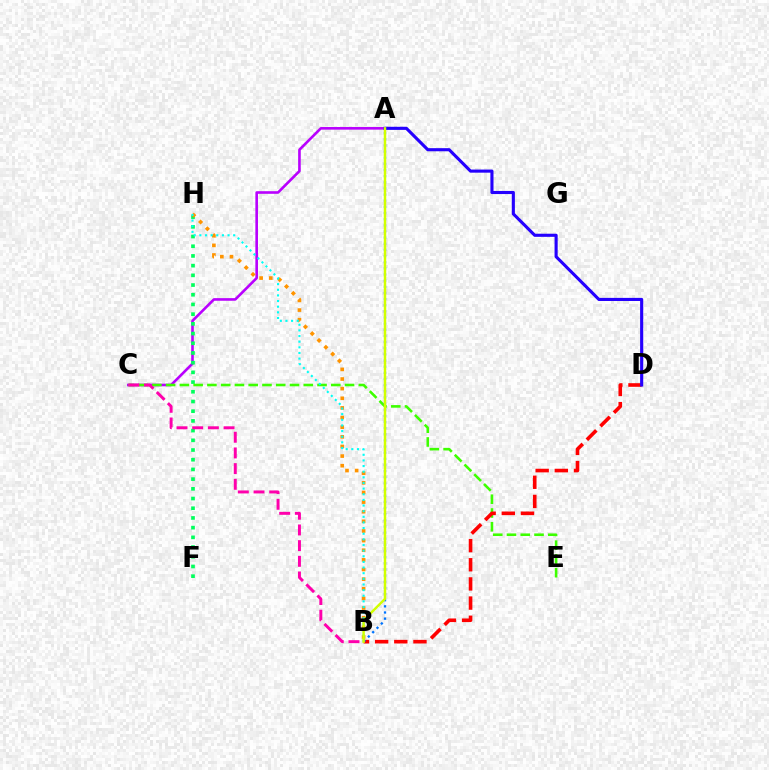{('A', 'C'): [{'color': '#b900ff', 'line_style': 'solid', 'thickness': 1.89}], ('F', 'H'): [{'color': '#00ff5c', 'line_style': 'dotted', 'thickness': 2.64}], ('C', 'E'): [{'color': '#3dff00', 'line_style': 'dashed', 'thickness': 1.87}], ('B', 'H'): [{'color': '#ff9400', 'line_style': 'dotted', 'thickness': 2.62}, {'color': '#00fff6', 'line_style': 'dotted', 'thickness': 1.53}], ('B', 'D'): [{'color': '#ff0000', 'line_style': 'dashed', 'thickness': 2.6}], ('A', 'B'): [{'color': '#0074ff', 'line_style': 'dotted', 'thickness': 1.67}, {'color': '#d1ff00', 'line_style': 'solid', 'thickness': 1.77}], ('B', 'C'): [{'color': '#ff00ac', 'line_style': 'dashed', 'thickness': 2.13}], ('A', 'D'): [{'color': '#2500ff', 'line_style': 'solid', 'thickness': 2.24}]}